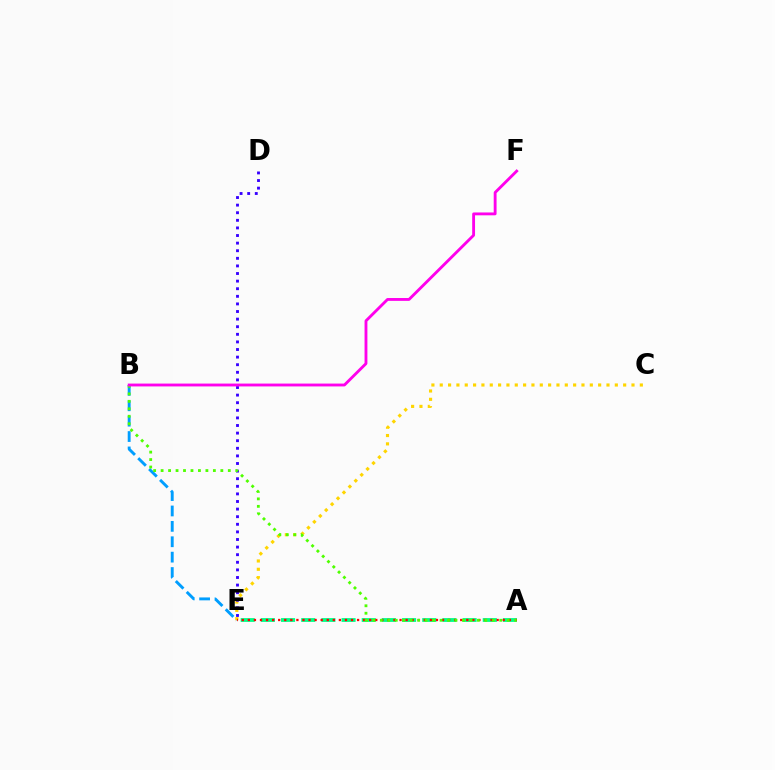{('A', 'E'): [{'color': '#00ff86', 'line_style': 'dashed', 'thickness': 2.74}, {'color': '#ff0000', 'line_style': 'dotted', 'thickness': 1.65}], ('C', 'E'): [{'color': '#ffd500', 'line_style': 'dotted', 'thickness': 2.27}], ('D', 'E'): [{'color': '#3700ff', 'line_style': 'dotted', 'thickness': 2.06}], ('B', 'E'): [{'color': '#009eff', 'line_style': 'dashed', 'thickness': 2.09}], ('A', 'B'): [{'color': '#4fff00', 'line_style': 'dotted', 'thickness': 2.03}], ('B', 'F'): [{'color': '#ff00ed', 'line_style': 'solid', 'thickness': 2.05}]}